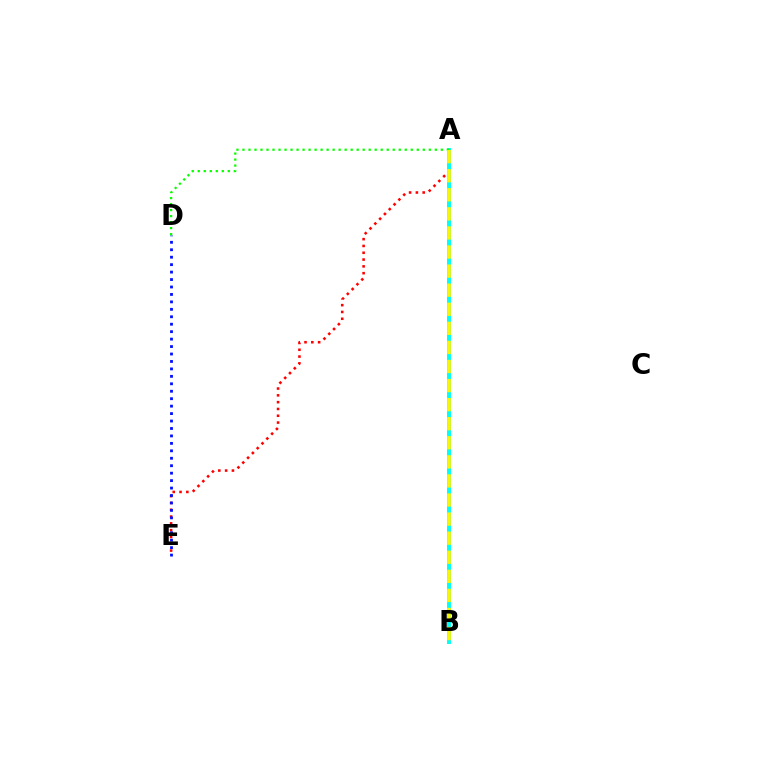{('A', 'E'): [{'color': '#ff0000', 'line_style': 'dotted', 'thickness': 1.85}], ('A', 'B'): [{'color': '#ee00ff', 'line_style': 'dashed', 'thickness': 1.78}, {'color': '#00fff6', 'line_style': 'solid', 'thickness': 2.84}, {'color': '#fcf500', 'line_style': 'dashed', 'thickness': 2.59}], ('D', 'E'): [{'color': '#0010ff', 'line_style': 'dotted', 'thickness': 2.02}], ('A', 'D'): [{'color': '#08ff00', 'line_style': 'dotted', 'thickness': 1.63}]}